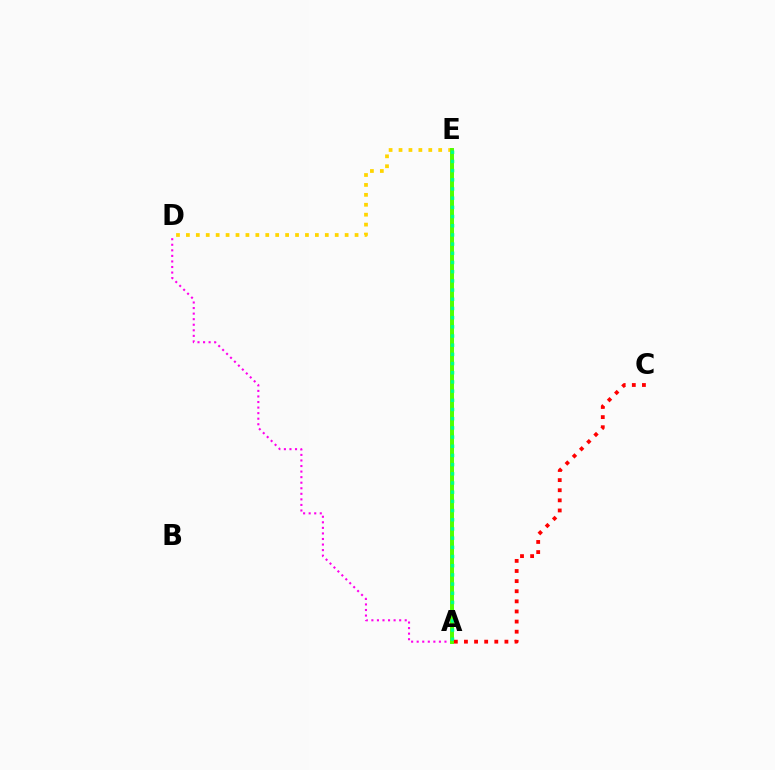{('A', 'D'): [{'color': '#ff00ed', 'line_style': 'dotted', 'thickness': 1.51}], ('D', 'E'): [{'color': '#ffd500', 'line_style': 'dotted', 'thickness': 2.7}], ('A', 'E'): [{'color': '#009eff', 'line_style': 'dotted', 'thickness': 1.76}, {'color': '#3700ff', 'line_style': 'dotted', 'thickness': 1.97}, {'color': '#4fff00', 'line_style': 'solid', 'thickness': 2.84}, {'color': '#00ff86', 'line_style': 'dotted', 'thickness': 2.5}], ('A', 'C'): [{'color': '#ff0000', 'line_style': 'dotted', 'thickness': 2.75}]}